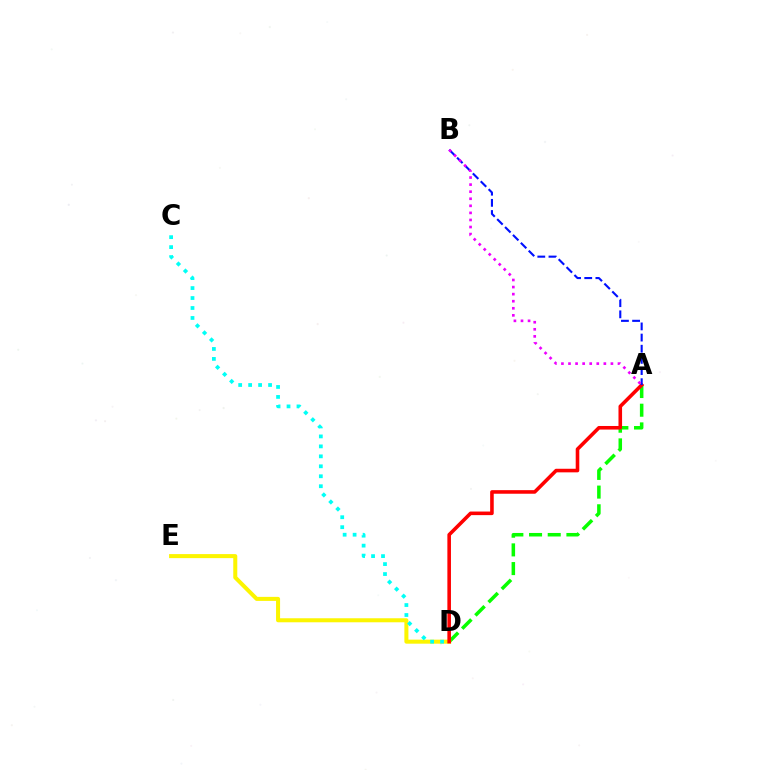{('A', 'D'): [{'color': '#08ff00', 'line_style': 'dashed', 'thickness': 2.54}, {'color': '#ff0000', 'line_style': 'solid', 'thickness': 2.58}], ('D', 'E'): [{'color': '#fcf500', 'line_style': 'solid', 'thickness': 2.9}], ('C', 'D'): [{'color': '#00fff6', 'line_style': 'dotted', 'thickness': 2.71}], ('A', 'B'): [{'color': '#0010ff', 'line_style': 'dashed', 'thickness': 1.52}, {'color': '#ee00ff', 'line_style': 'dotted', 'thickness': 1.92}]}